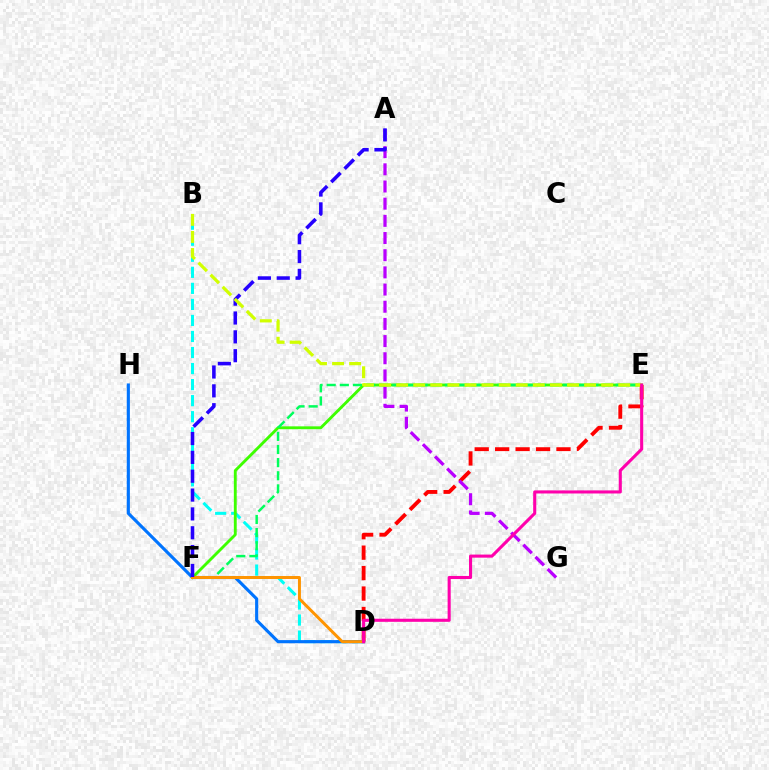{('D', 'E'): [{'color': '#ff0000', 'line_style': 'dashed', 'thickness': 2.78}, {'color': '#ff00ac', 'line_style': 'solid', 'thickness': 2.22}], ('A', 'G'): [{'color': '#b900ff', 'line_style': 'dashed', 'thickness': 2.33}], ('B', 'D'): [{'color': '#00fff6', 'line_style': 'dashed', 'thickness': 2.18}], ('D', 'H'): [{'color': '#0074ff', 'line_style': 'solid', 'thickness': 2.25}], ('E', 'F'): [{'color': '#3dff00', 'line_style': 'solid', 'thickness': 2.06}, {'color': '#00ff5c', 'line_style': 'dashed', 'thickness': 1.78}], ('D', 'F'): [{'color': '#ff9400', 'line_style': 'solid', 'thickness': 2.14}], ('A', 'F'): [{'color': '#2500ff', 'line_style': 'dashed', 'thickness': 2.56}], ('B', 'E'): [{'color': '#d1ff00', 'line_style': 'dashed', 'thickness': 2.32}]}